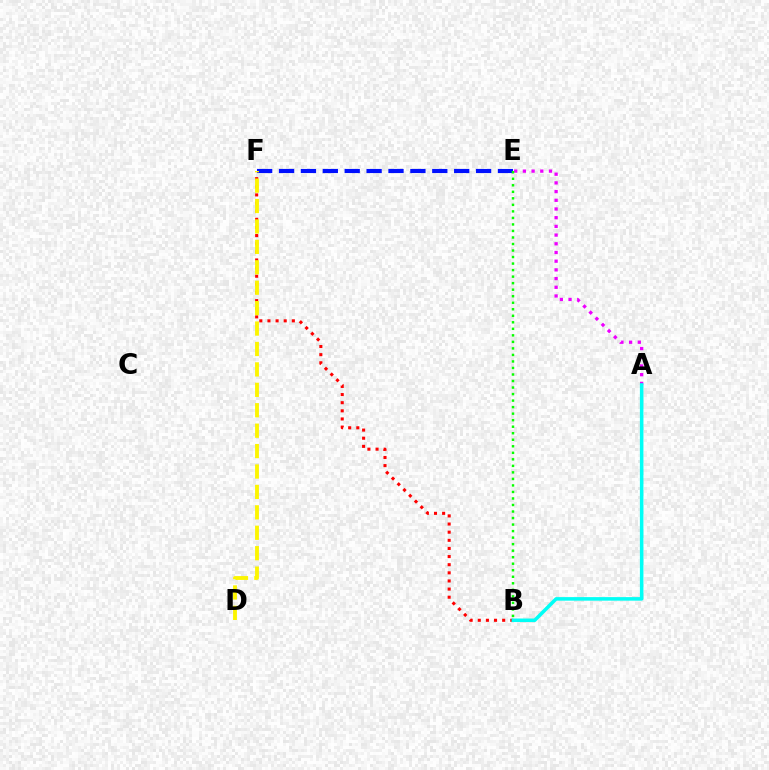{('E', 'F'): [{'color': '#0010ff', 'line_style': 'dashed', 'thickness': 2.97}], ('B', 'F'): [{'color': '#ff0000', 'line_style': 'dotted', 'thickness': 2.21}], ('A', 'E'): [{'color': '#ee00ff', 'line_style': 'dotted', 'thickness': 2.36}], ('D', 'F'): [{'color': '#fcf500', 'line_style': 'dashed', 'thickness': 2.77}], ('A', 'B'): [{'color': '#00fff6', 'line_style': 'solid', 'thickness': 2.55}], ('B', 'E'): [{'color': '#08ff00', 'line_style': 'dotted', 'thickness': 1.77}]}